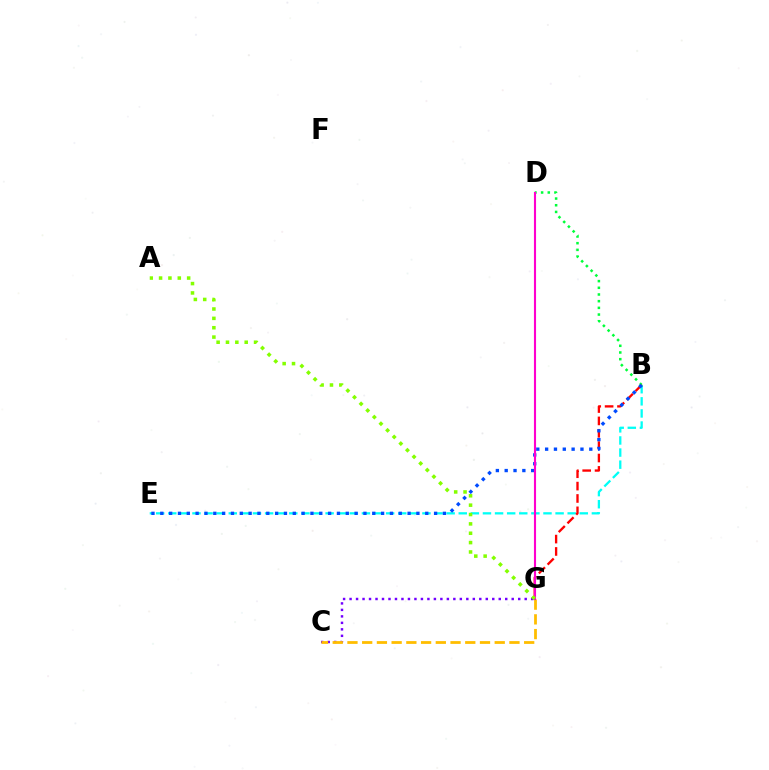{('B', 'E'): [{'color': '#00fff6', 'line_style': 'dashed', 'thickness': 1.64}, {'color': '#004bff', 'line_style': 'dotted', 'thickness': 2.4}], ('C', 'G'): [{'color': '#7200ff', 'line_style': 'dotted', 'thickness': 1.76}, {'color': '#ffbd00', 'line_style': 'dashed', 'thickness': 2.0}], ('B', 'D'): [{'color': '#00ff39', 'line_style': 'dotted', 'thickness': 1.82}], ('B', 'G'): [{'color': '#ff0000', 'line_style': 'dashed', 'thickness': 1.68}], ('D', 'G'): [{'color': '#ff00cf', 'line_style': 'solid', 'thickness': 1.53}], ('A', 'G'): [{'color': '#84ff00', 'line_style': 'dotted', 'thickness': 2.54}]}